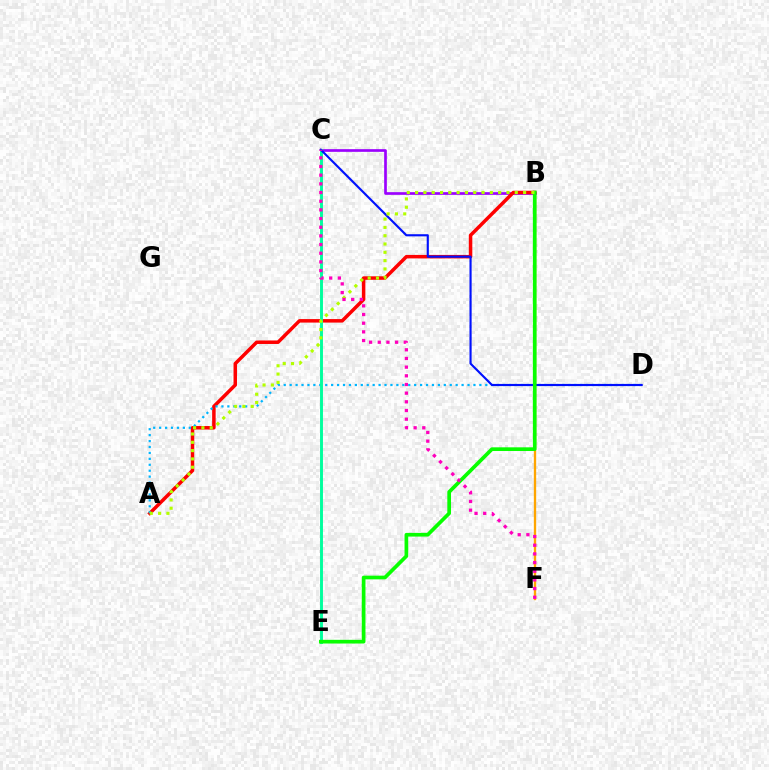{('B', 'F'): [{'color': '#ffa500', 'line_style': 'solid', 'thickness': 1.68}], ('B', 'C'): [{'color': '#9b00ff', 'line_style': 'solid', 'thickness': 1.93}], ('A', 'B'): [{'color': '#ff0000', 'line_style': 'solid', 'thickness': 2.52}, {'color': '#b3ff00', 'line_style': 'dotted', 'thickness': 2.26}], ('A', 'D'): [{'color': '#00b5ff', 'line_style': 'dotted', 'thickness': 1.61}], ('C', 'E'): [{'color': '#00ff9d', 'line_style': 'solid', 'thickness': 2.1}], ('C', 'D'): [{'color': '#0010ff', 'line_style': 'solid', 'thickness': 1.54}], ('B', 'E'): [{'color': '#08ff00', 'line_style': 'solid', 'thickness': 2.66}], ('C', 'F'): [{'color': '#ff00bd', 'line_style': 'dotted', 'thickness': 2.36}]}